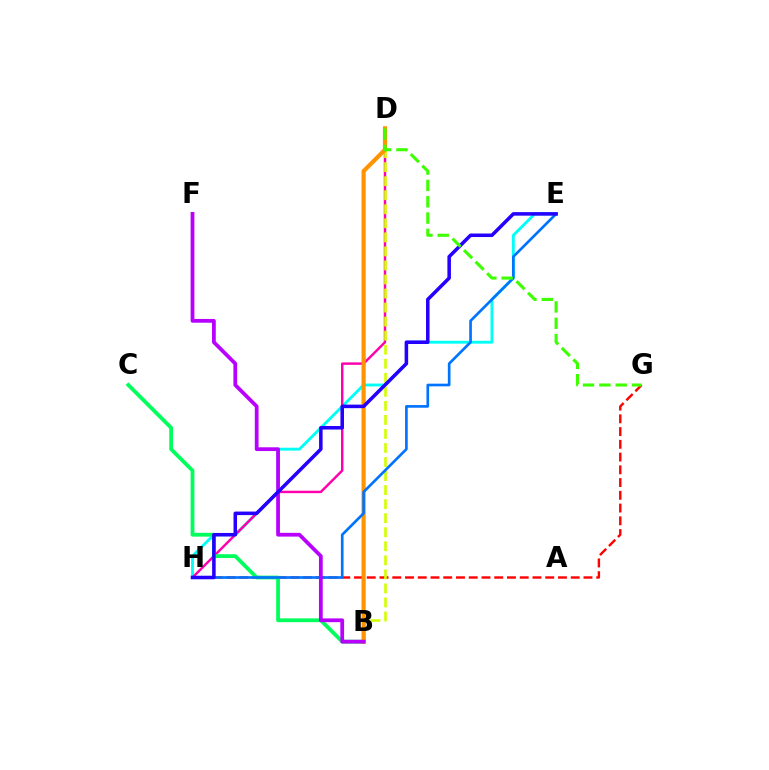{('G', 'H'): [{'color': '#ff0000', 'line_style': 'dashed', 'thickness': 1.73}], ('E', 'H'): [{'color': '#00fff6', 'line_style': 'solid', 'thickness': 2.06}, {'color': '#0074ff', 'line_style': 'solid', 'thickness': 1.92}, {'color': '#2500ff', 'line_style': 'solid', 'thickness': 2.54}], ('D', 'H'): [{'color': '#ff00ac', 'line_style': 'solid', 'thickness': 1.76}], ('B', 'D'): [{'color': '#d1ff00', 'line_style': 'dashed', 'thickness': 1.91}, {'color': '#ff9400', 'line_style': 'solid', 'thickness': 3.0}], ('B', 'C'): [{'color': '#00ff5c', 'line_style': 'solid', 'thickness': 2.73}], ('B', 'F'): [{'color': '#b900ff', 'line_style': 'solid', 'thickness': 2.71}], ('D', 'G'): [{'color': '#3dff00', 'line_style': 'dashed', 'thickness': 2.22}]}